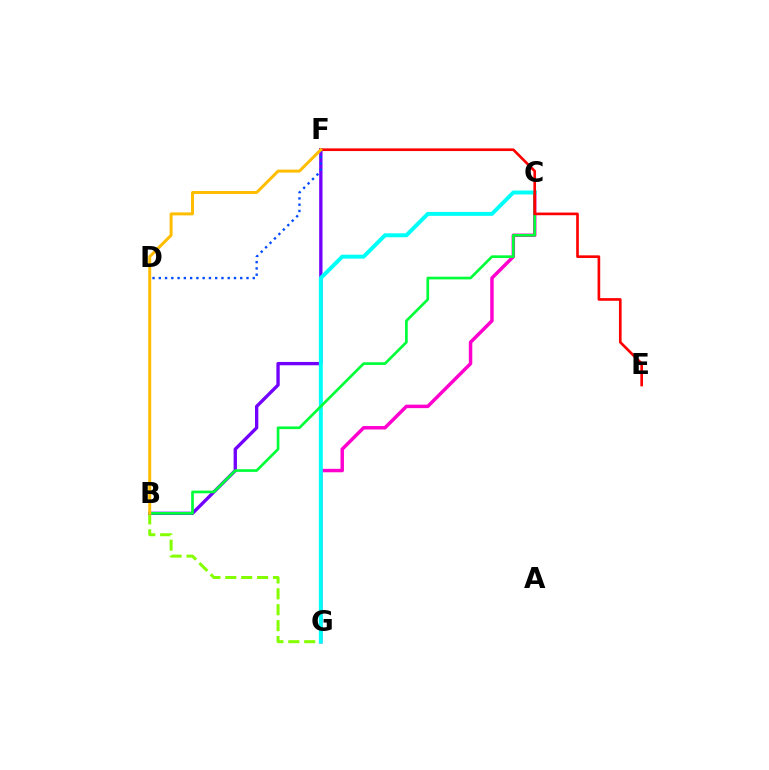{('B', 'G'): [{'color': '#84ff00', 'line_style': 'dashed', 'thickness': 2.16}], ('C', 'G'): [{'color': '#ff00cf', 'line_style': 'solid', 'thickness': 2.49}, {'color': '#00fff6', 'line_style': 'solid', 'thickness': 2.85}], ('B', 'F'): [{'color': '#7200ff', 'line_style': 'solid', 'thickness': 2.39}, {'color': '#ffbd00', 'line_style': 'solid', 'thickness': 2.14}], ('D', 'F'): [{'color': '#004bff', 'line_style': 'dotted', 'thickness': 1.7}], ('B', 'C'): [{'color': '#00ff39', 'line_style': 'solid', 'thickness': 1.93}], ('E', 'F'): [{'color': '#ff0000', 'line_style': 'solid', 'thickness': 1.91}]}